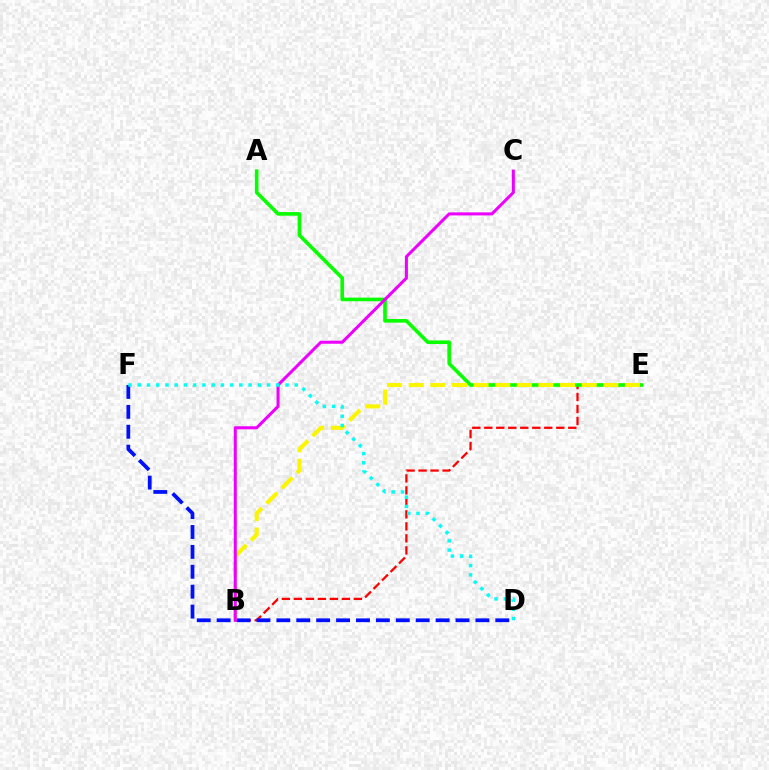{('B', 'E'): [{'color': '#ff0000', 'line_style': 'dashed', 'thickness': 1.63}, {'color': '#fcf500', 'line_style': 'dashed', 'thickness': 2.94}], ('A', 'E'): [{'color': '#08ff00', 'line_style': 'solid', 'thickness': 2.6}], ('D', 'F'): [{'color': '#0010ff', 'line_style': 'dashed', 'thickness': 2.7}, {'color': '#00fff6', 'line_style': 'dotted', 'thickness': 2.51}], ('B', 'C'): [{'color': '#ee00ff', 'line_style': 'solid', 'thickness': 2.2}]}